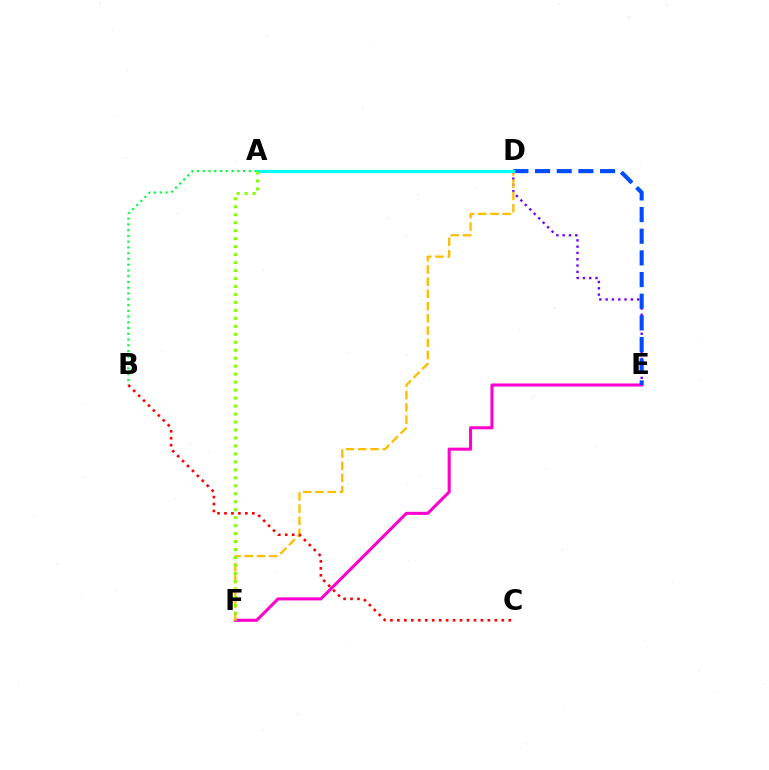{('E', 'F'): [{'color': '#ff00cf', 'line_style': 'solid', 'thickness': 2.21}], ('D', 'E'): [{'color': '#7200ff', 'line_style': 'dotted', 'thickness': 1.71}, {'color': '#004bff', 'line_style': 'dashed', 'thickness': 2.94}], ('A', 'B'): [{'color': '#00ff39', 'line_style': 'dotted', 'thickness': 1.56}], ('D', 'F'): [{'color': '#ffbd00', 'line_style': 'dashed', 'thickness': 1.66}], ('A', 'D'): [{'color': '#00fff6', 'line_style': 'solid', 'thickness': 2.31}], ('B', 'C'): [{'color': '#ff0000', 'line_style': 'dotted', 'thickness': 1.89}], ('A', 'F'): [{'color': '#84ff00', 'line_style': 'dotted', 'thickness': 2.17}]}